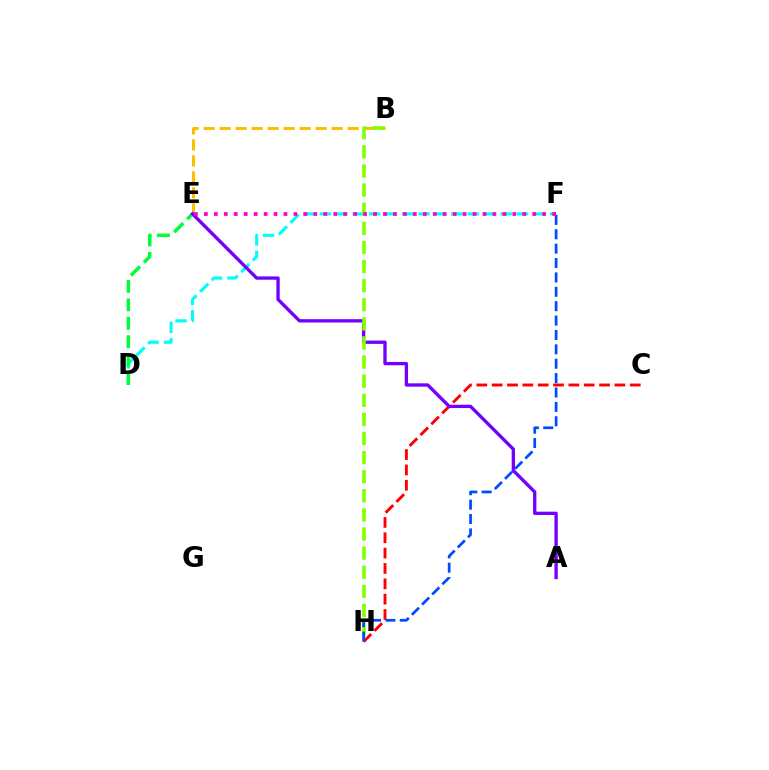{('D', 'F'): [{'color': '#00fff6', 'line_style': 'dashed', 'thickness': 2.23}], ('D', 'E'): [{'color': '#00ff39', 'line_style': 'dashed', 'thickness': 2.5}], ('C', 'H'): [{'color': '#ff0000', 'line_style': 'dashed', 'thickness': 2.08}], ('B', 'E'): [{'color': '#ffbd00', 'line_style': 'dashed', 'thickness': 2.17}], ('A', 'E'): [{'color': '#7200ff', 'line_style': 'solid', 'thickness': 2.39}], ('B', 'H'): [{'color': '#84ff00', 'line_style': 'dashed', 'thickness': 2.6}], ('F', 'H'): [{'color': '#004bff', 'line_style': 'dashed', 'thickness': 1.95}], ('E', 'F'): [{'color': '#ff00cf', 'line_style': 'dotted', 'thickness': 2.7}]}